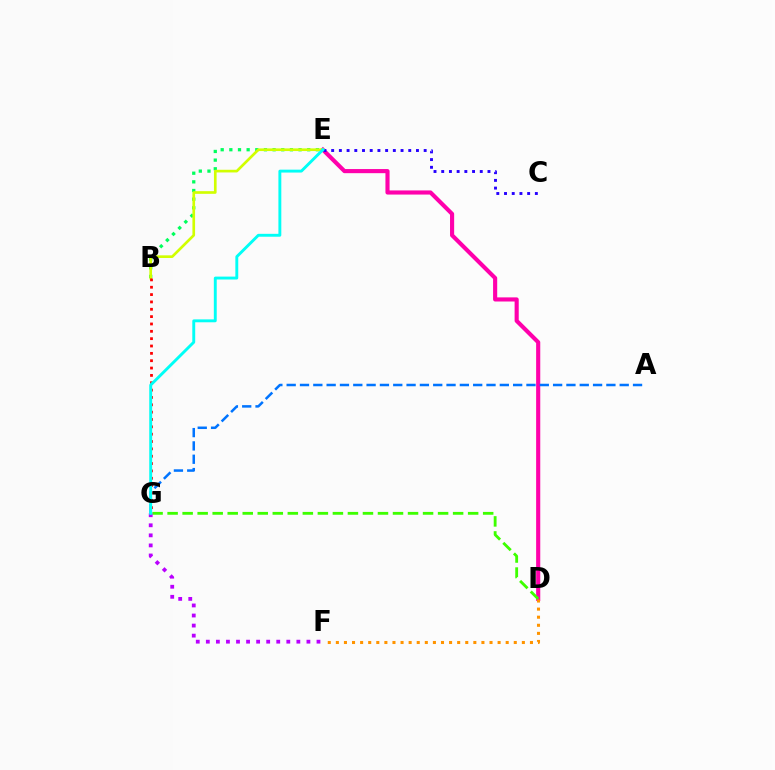{('B', 'E'): [{'color': '#00ff5c', 'line_style': 'dotted', 'thickness': 2.35}, {'color': '#d1ff00', 'line_style': 'solid', 'thickness': 1.92}], ('D', 'E'): [{'color': '#ff00ac', 'line_style': 'solid', 'thickness': 2.97}], ('D', 'G'): [{'color': '#3dff00', 'line_style': 'dashed', 'thickness': 2.04}], ('A', 'G'): [{'color': '#0074ff', 'line_style': 'dashed', 'thickness': 1.81}], ('D', 'F'): [{'color': '#ff9400', 'line_style': 'dotted', 'thickness': 2.2}], ('C', 'E'): [{'color': '#2500ff', 'line_style': 'dotted', 'thickness': 2.09}], ('B', 'G'): [{'color': '#ff0000', 'line_style': 'dotted', 'thickness': 2.0}], ('F', 'G'): [{'color': '#b900ff', 'line_style': 'dotted', 'thickness': 2.73}], ('E', 'G'): [{'color': '#00fff6', 'line_style': 'solid', 'thickness': 2.09}]}